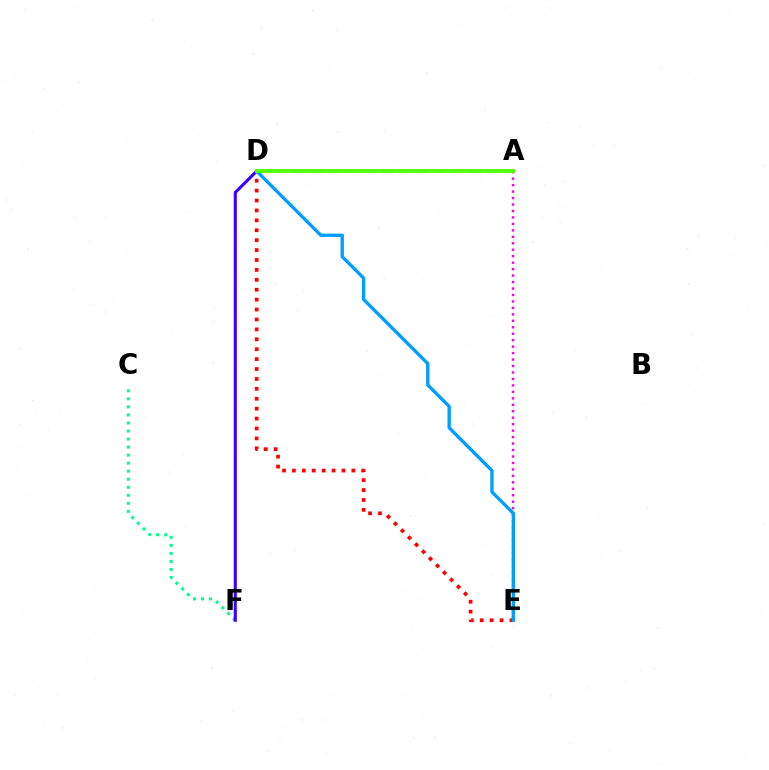{('C', 'F'): [{'color': '#00ff86', 'line_style': 'dotted', 'thickness': 2.18}], ('A', 'E'): [{'color': '#ff00ed', 'line_style': 'dotted', 'thickness': 1.76}], ('A', 'D'): [{'color': '#ffd500', 'line_style': 'dashed', 'thickness': 2.4}, {'color': '#4fff00', 'line_style': 'solid', 'thickness': 2.72}], ('D', 'F'): [{'color': '#3700ff', 'line_style': 'solid', 'thickness': 2.22}], ('D', 'E'): [{'color': '#ff0000', 'line_style': 'dotted', 'thickness': 2.69}, {'color': '#009eff', 'line_style': 'solid', 'thickness': 2.42}]}